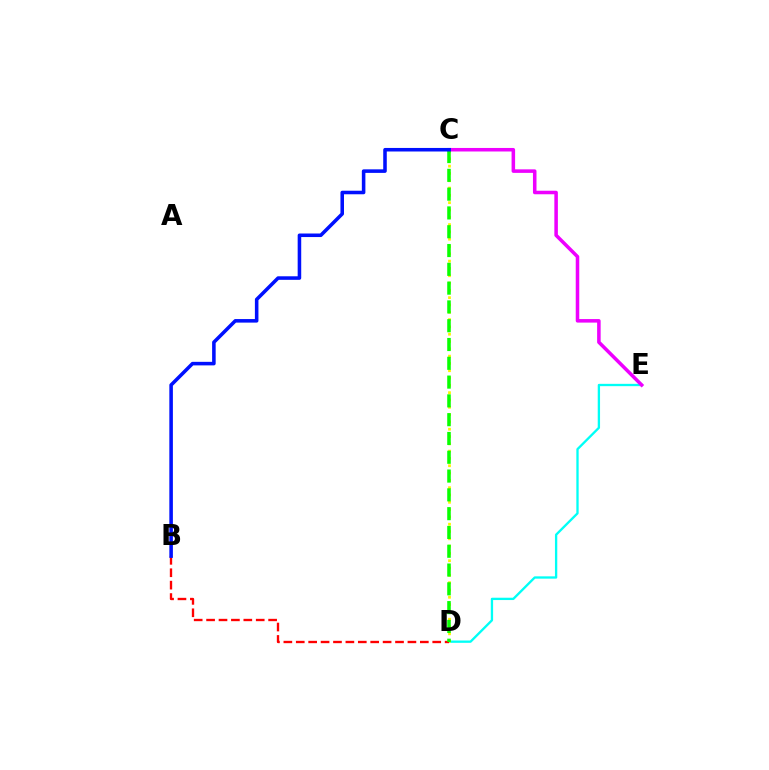{('D', 'E'): [{'color': '#00fff6', 'line_style': 'solid', 'thickness': 1.67}], ('C', 'D'): [{'color': '#fcf500', 'line_style': 'dotted', 'thickness': 1.99}, {'color': '#08ff00', 'line_style': 'dashed', 'thickness': 2.55}], ('C', 'E'): [{'color': '#ee00ff', 'line_style': 'solid', 'thickness': 2.54}], ('B', 'D'): [{'color': '#ff0000', 'line_style': 'dashed', 'thickness': 1.69}], ('B', 'C'): [{'color': '#0010ff', 'line_style': 'solid', 'thickness': 2.56}]}